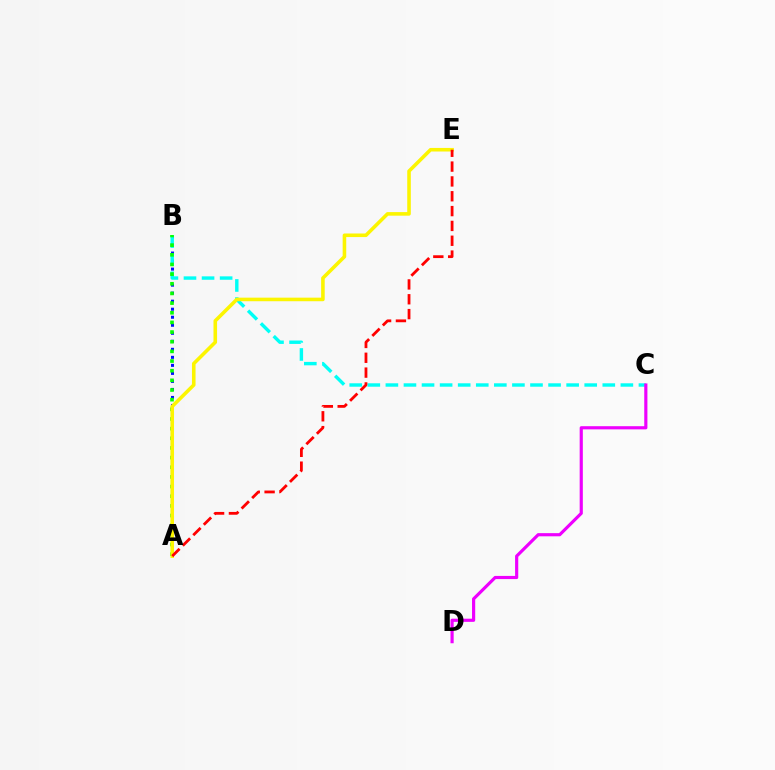{('A', 'B'): [{'color': '#0010ff', 'line_style': 'dotted', 'thickness': 2.18}, {'color': '#08ff00', 'line_style': 'dotted', 'thickness': 2.62}], ('B', 'C'): [{'color': '#00fff6', 'line_style': 'dashed', 'thickness': 2.46}], ('C', 'D'): [{'color': '#ee00ff', 'line_style': 'solid', 'thickness': 2.28}], ('A', 'E'): [{'color': '#fcf500', 'line_style': 'solid', 'thickness': 2.57}, {'color': '#ff0000', 'line_style': 'dashed', 'thickness': 2.02}]}